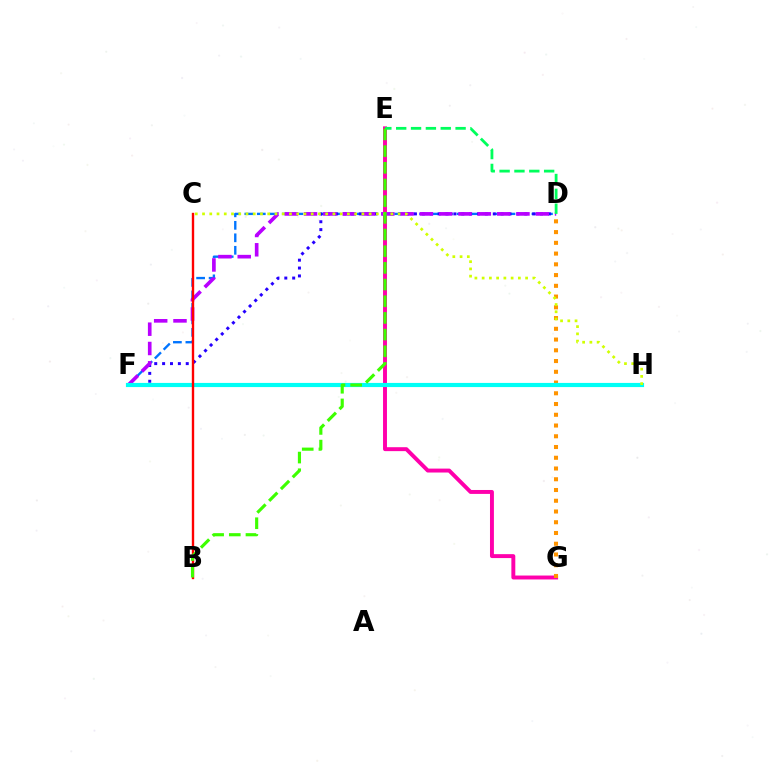{('D', 'F'): [{'color': '#0074ff', 'line_style': 'dashed', 'thickness': 1.7}, {'color': '#2500ff', 'line_style': 'dotted', 'thickness': 2.14}, {'color': '#b900ff', 'line_style': 'dashed', 'thickness': 2.62}], ('E', 'G'): [{'color': '#ff00ac', 'line_style': 'solid', 'thickness': 2.83}], ('D', 'G'): [{'color': '#ff9400', 'line_style': 'dotted', 'thickness': 2.92}], ('F', 'H'): [{'color': '#00fff6', 'line_style': 'solid', 'thickness': 2.99}], ('C', 'H'): [{'color': '#d1ff00', 'line_style': 'dotted', 'thickness': 1.97}], ('D', 'E'): [{'color': '#00ff5c', 'line_style': 'dashed', 'thickness': 2.02}], ('B', 'C'): [{'color': '#ff0000', 'line_style': 'solid', 'thickness': 1.71}], ('B', 'E'): [{'color': '#3dff00', 'line_style': 'dashed', 'thickness': 2.27}]}